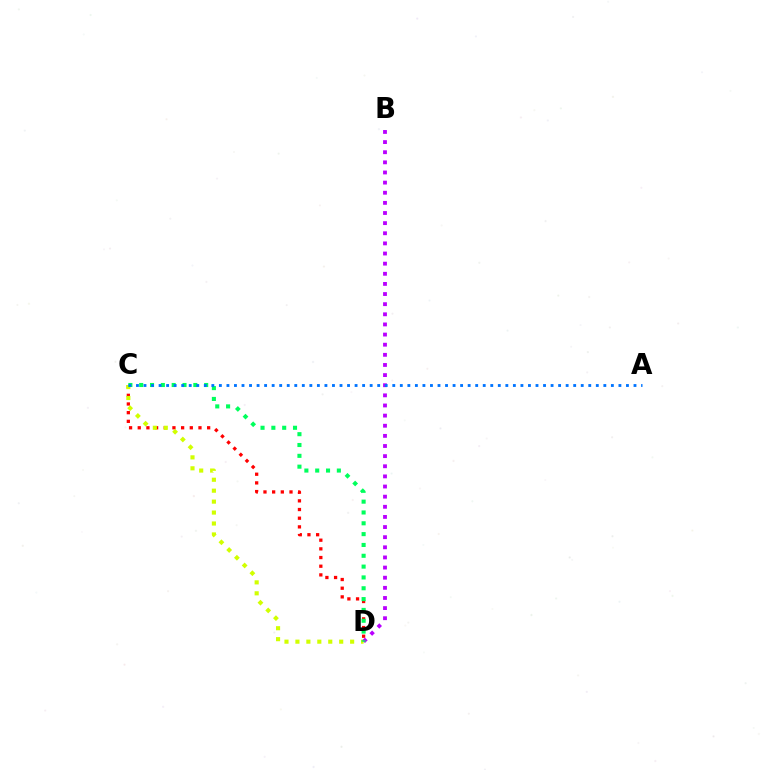{('C', 'D'): [{'color': '#ff0000', 'line_style': 'dotted', 'thickness': 2.36}, {'color': '#d1ff00', 'line_style': 'dotted', 'thickness': 2.97}, {'color': '#00ff5c', 'line_style': 'dotted', 'thickness': 2.94}], ('B', 'D'): [{'color': '#b900ff', 'line_style': 'dotted', 'thickness': 2.75}], ('A', 'C'): [{'color': '#0074ff', 'line_style': 'dotted', 'thickness': 2.05}]}